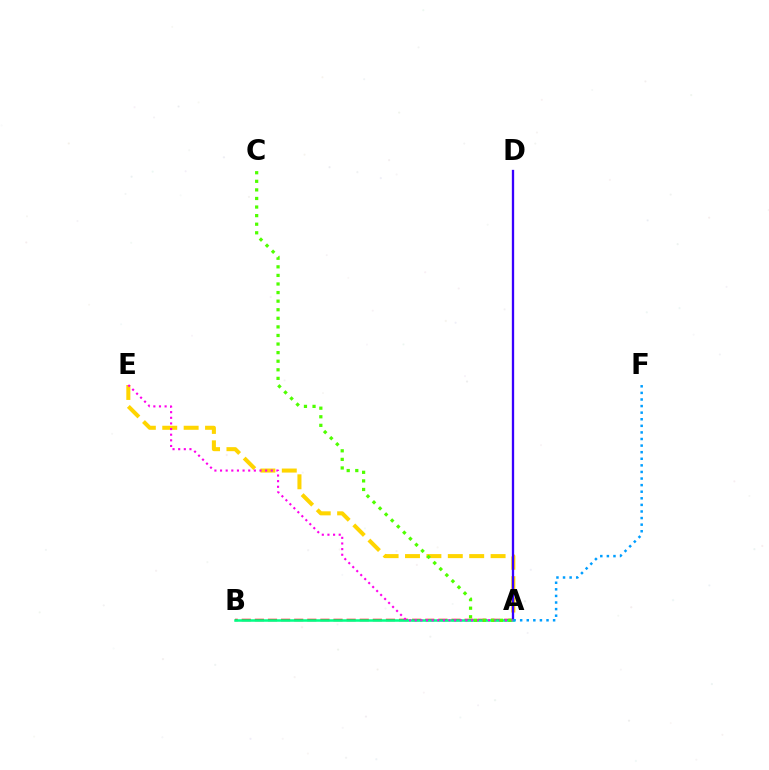{('A', 'E'): [{'color': '#ffd500', 'line_style': 'dashed', 'thickness': 2.91}, {'color': '#ff00ed', 'line_style': 'dotted', 'thickness': 1.53}], ('A', 'B'): [{'color': '#ff0000', 'line_style': 'dashed', 'thickness': 1.78}, {'color': '#00ff86', 'line_style': 'solid', 'thickness': 1.82}], ('A', 'D'): [{'color': '#3700ff', 'line_style': 'solid', 'thickness': 1.66}], ('A', 'C'): [{'color': '#4fff00', 'line_style': 'dotted', 'thickness': 2.33}], ('A', 'F'): [{'color': '#009eff', 'line_style': 'dotted', 'thickness': 1.79}]}